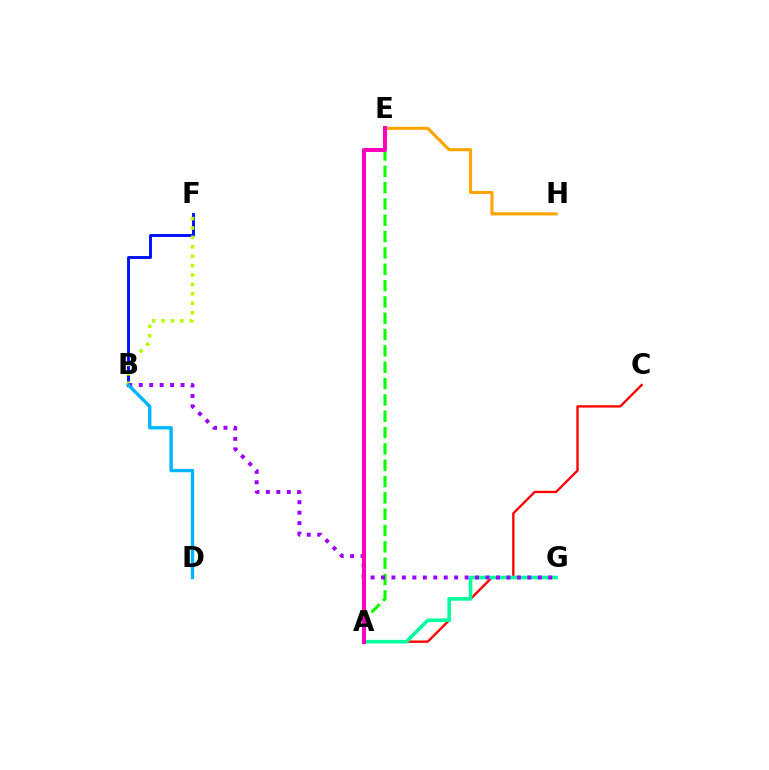{('A', 'C'): [{'color': '#ff0000', 'line_style': 'solid', 'thickness': 1.68}], ('E', 'H'): [{'color': '#ffa500', 'line_style': 'solid', 'thickness': 2.22}], ('B', 'F'): [{'color': '#0010ff', 'line_style': 'solid', 'thickness': 2.1}, {'color': '#b3ff00', 'line_style': 'dotted', 'thickness': 2.55}], ('A', 'G'): [{'color': '#00ff9d', 'line_style': 'solid', 'thickness': 2.58}], ('A', 'E'): [{'color': '#08ff00', 'line_style': 'dashed', 'thickness': 2.22}, {'color': '#ff00bd', 'line_style': 'solid', 'thickness': 2.9}], ('B', 'G'): [{'color': '#9b00ff', 'line_style': 'dotted', 'thickness': 2.84}], ('B', 'D'): [{'color': '#00b5ff', 'line_style': 'solid', 'thickness': 2.43}]}